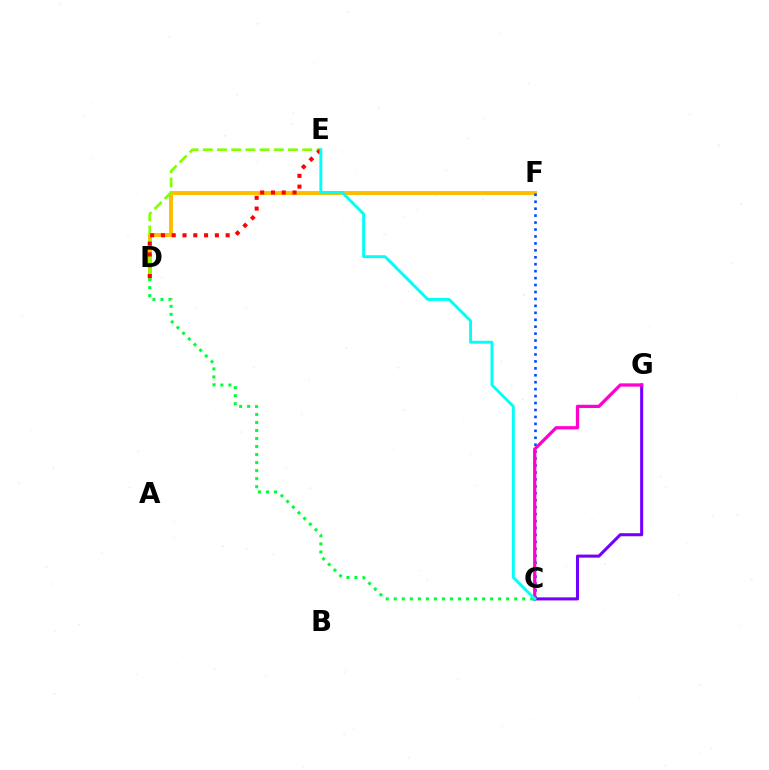{('D', 'F'): [{'color': '#ffbd00', 'line_style': 'solid', 'thickness': 2.84}], ('C', 'D'): [{'color': '#00ff39', 'line_style': 'dotted', 'thickness': 2.18}], ('D', 'E'): [{'color': '#84ff00', 'line_style': 'dashed', 'thickness': 1.93}, {'color': '#ff0000', 'line_style': 'dotted', 'thickness': 2.93}], ('C', 'F'): [{'color': '#004bff', 'line_style': 'dotted', 'thickness': 1.89}], ('C', 'G'): [{'color': '#7200ff', 'line_style': 'solid', 'thickness': 2.2}, {'color': '#ff00cf', 'line_style': 'solid', 'thickness': 2.34}], ('C', 'E'): [{'color': '#00fff6', 'line_style': 'solid', 'thickness': 2.09}]}